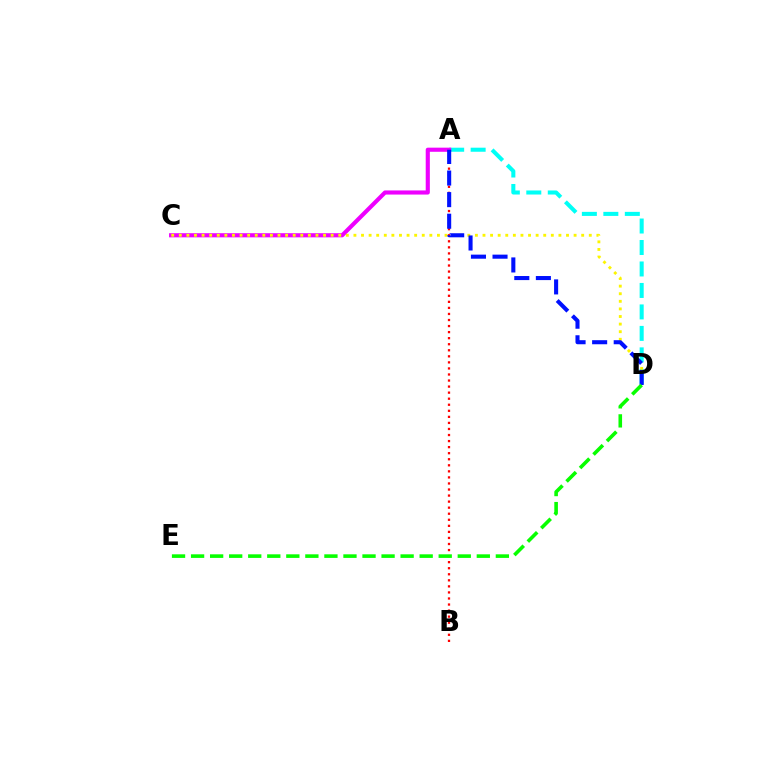{('A', 'D'): [{'color': '#00fff6', 'line_style': 'dashed', 'thickness': 2.92}, {'color': '#0010ff', 'line_style': 'dashed', 'thickness': 2.93}], ('A', 'B'): [{'color': '#ff0000', 'line_style': 'dotted', 'thickness': 1.64}], ('A', 'C'): [{'color': '#ee00ff', 'line_style': 'solid', 'thickness': 2.97}], ('C', 'D'): [{'color': '#fcf500', 'line_style': 'dotted', 'thickness': 2.06}], ('D', 'E'): [{'color': '#08ff00', 'line_style': 'dashed', 'thickness': 2.59}]}